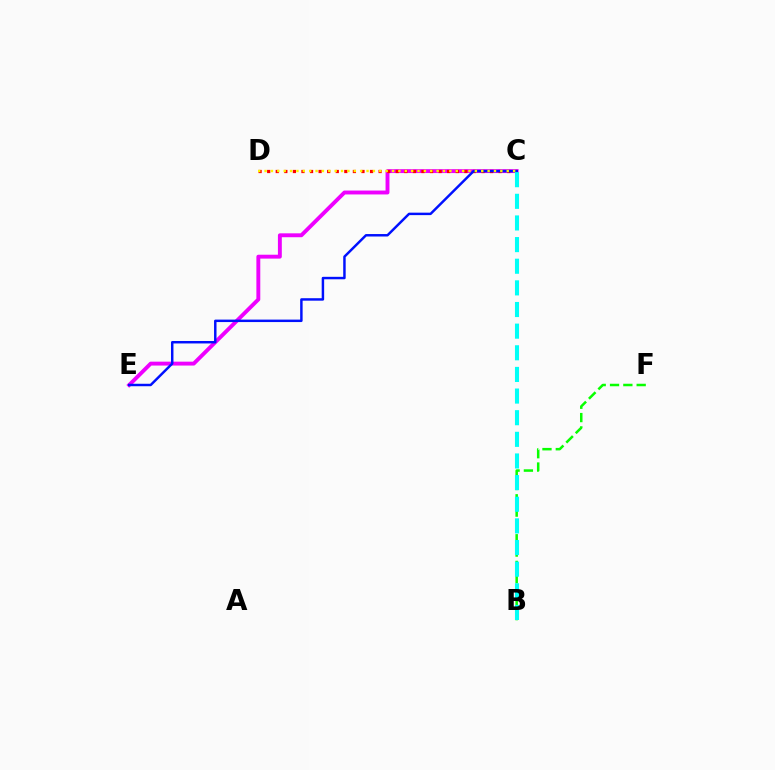{('C', 'E'): [{'color': '#ee00ff', 'line_style': 'solid', 'thickness': 2.8}, {'color': '#0010ff', 'line_style': 'solid', 'thickness': 1.77}], ('C', 'D'): [{'color': '#ff0000', 'line_style': 'dotted', 'thickness': 2.33}, {'color': '#fcf500', 'line_style': 'dotted', 'thickness': 1.73}], ('B', 'F'): [{'color': '#08ff00', 'line_style': 'dashed', 'thickness': 1.81}], ('B', 'C'): [{'color': '#00fff6', 'line_style': 'dashed', 'thickness': 2.94}]}